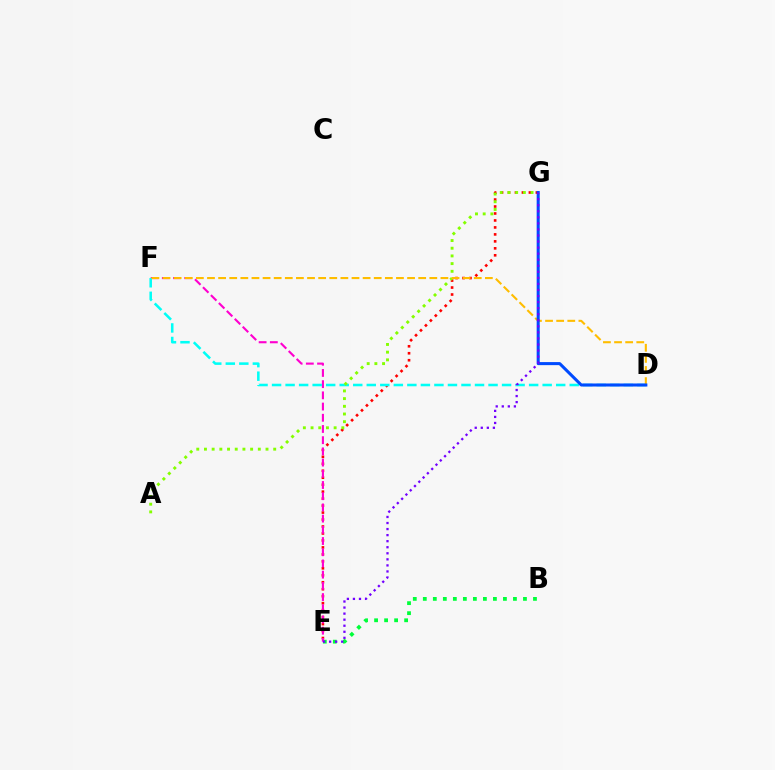{('B', 'E'): [{'color': '#00ff39', 'line_style': 'dotted', 'thickness': 2.72}], ('E', 'G'): [{'color': '#ff0000', 'line_style': 'dotted', 'thickness': 1.89}, {'color': '#7200ff', 'line_style': 'dotted', 'thickness': 1.64}], ('E', 'F'): [{'color': '#ff00cf', 'line_style': 'dashed', 'thickness': 1.52}], ('D', 'F'): [{'color': '#00fff6', 'line_style': 'dashed', 'thickness': 1.84}, {'color': '#ffbd00', 'line_style': 'dashed', 'thickness': 1.51}], ('A', 'G'): [{'color': '#84ff00', 'line_style': 'dotted', 'thickness': 2.09}], ('D', 'G'): [{'color': '#004bff', 'line_style': 'solid', 'thickness': 2.2}]}